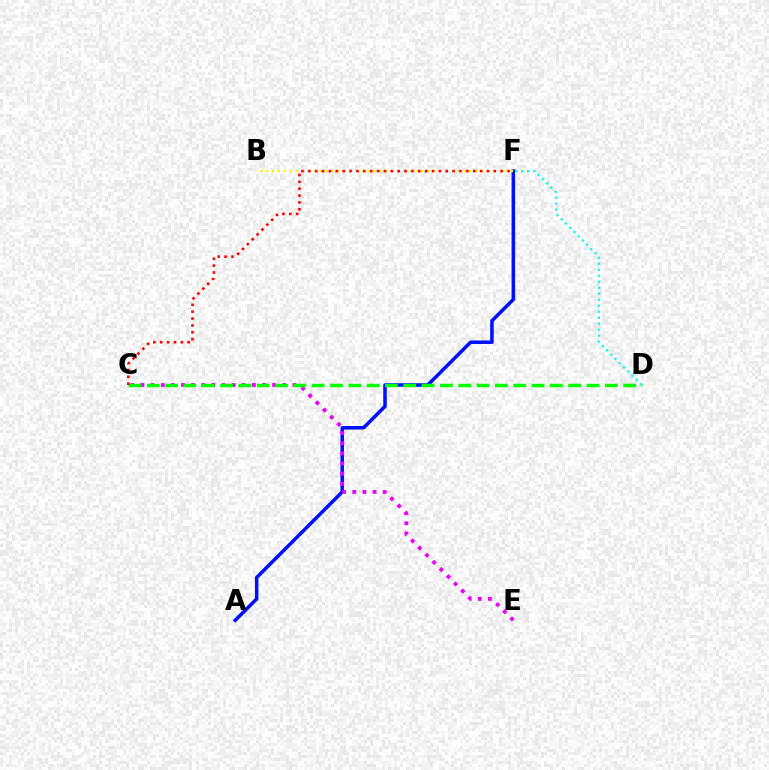{('A', 'F'): [{'color': '#0010ff', 'line_style': 'solid', 'thickness': 2.53}], ('C', 'E'): [{'color': '#ee00ff', 'line_style': 'dotted', 'thickness': 2.75}], ('C', 'D'): [{'color': '#08ff00', 'line_style': 'dashed', 'thickness': 2.49}], ('B', 'F'): [{'color': '#fcf500', 'line_style': 'dotted', 'thickness': 1.62}], ('D', 'F'): [{'color': '#00fff6', 'line_style': 'dotted', 'thickness': 1.63}], ('C', 'F'): [{'color': '#ff0000', 'line_style': 'dotted', 'thickness': 1.87}]}